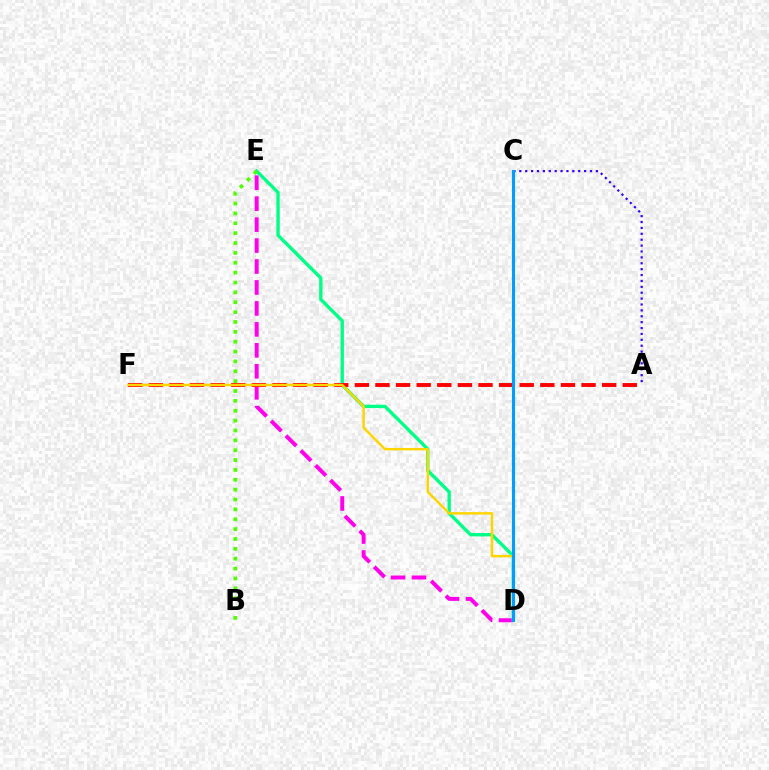{('A', 'C'): [{'color': '#3700ff', 'line_style': 'dotted', 'thickness': 1.6}], ('D', 'E'): [{'color': '#ff00ed', 'line_style': 'dashed', 'thickness': 2.85}, {'color': '#00ff86', 'line_style': 'solid', 'thickness': 2.43}], ('A', 'F'): [{'color': '#ff0000', 'line_style': 'dashed', 'thickness': 2.8}], ('D', 'F'): [{'color': '#ffd500', 'line_style': 'solid', 'thickness': 1.76}], ('B', 'E'): [{'color': '#4fff00', 'line_style': 'dotted', 'thickness': 2.68}], ('C', 'D'): [{'color': '#009eff', 'line_style': 'solid', 'thickness': 2.24}]}